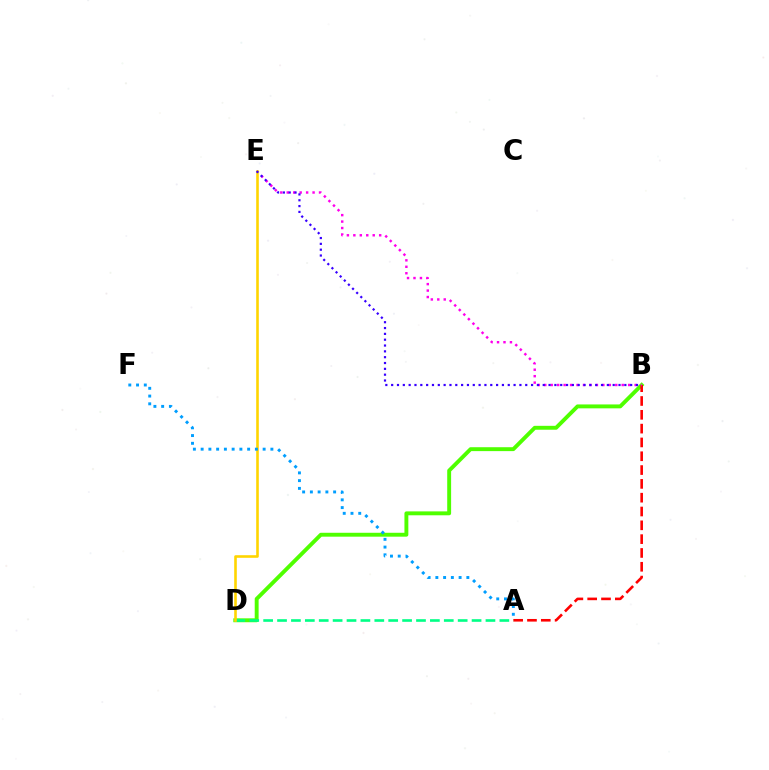{('B', 'D'): [{'color': '#4fff00', 'line_style': 'solid', 'thickness': 2.81}], ('A', 'B'): [{'color': '#ff0000', 'line_style': 'dashed', 'thickness': 1.88}], ('A', 'D'): [{'color': '#00ff86', 'line_style': 'dashed', 'thickness': 1.89}], ('B', 'E'): [{'color': '#ff00ed', 'line_style': 'dotted', 'thickness': 1.75}, {'color': '#3700ff', 'line_style': 'dotted', 'thickness': 1.58}], ('D', 'E'): [{'color': '#ffd500', 'line_style': 'solid', 'thickness': 1.88}], ('A', 'F'): [{'color': '#009eff', 'line_style': 'dotted', 'thickness': 2.11}]}